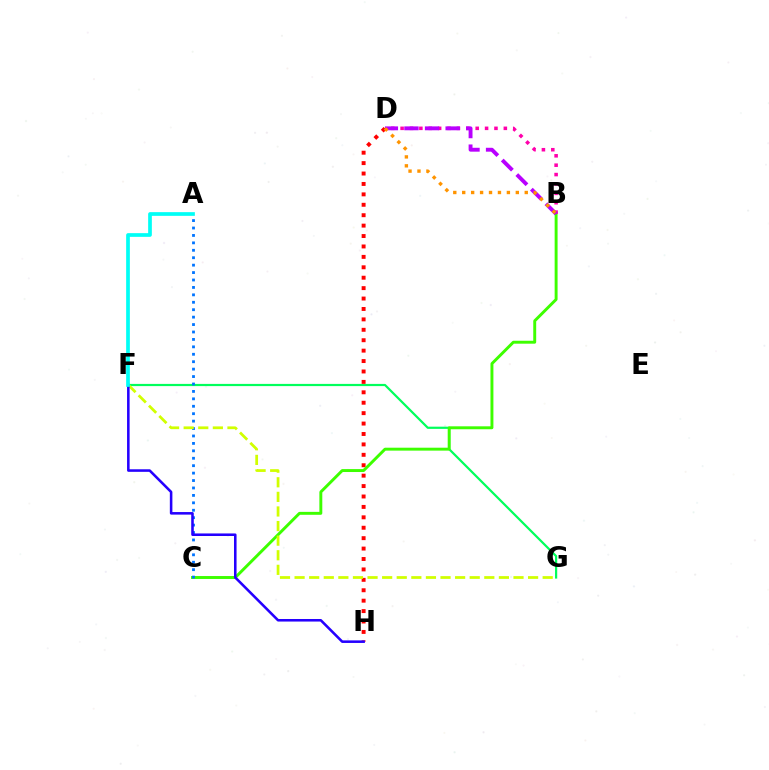{('F', 'G'): [{'color': '#00ff5c', 'line_style': 'solid', 'thickness': 1.59}, {'color': '#d1ff00', 'line_style': 'dashed', 'thickness': 1.98}], ('D', 'H'): [{'color': '#ff0000', 'line_style': 'dotted', 'thickness': 2.83}], ('B', 'C'): [{'color': '#3dff00', 'line_style': 'solid', 'thickness': 2.11}], ('A', 'C'): [{'color': '#0074ff', 'line_style': 'dotted', 'thickness': 2.02}], ('B', 'D'): [{'color': '#ff00ac', 'line_style': 'dotted', 'thickness': 2.55}, {'color': '#b900ff', 'line_style': 'dashed', 'thickness': 2.8}, {'color': '#ff9400', 'line_style': 'dotted', 'thickness': 2.43}], ('F', 'H'): [{'color': '#2500ff', 'line_style': 'solid', 'thickness': 1.84}], ('A', 'F'): [{'color': '#00fff6', 'line_style': 'solid', 'thickness': 2.66}]}